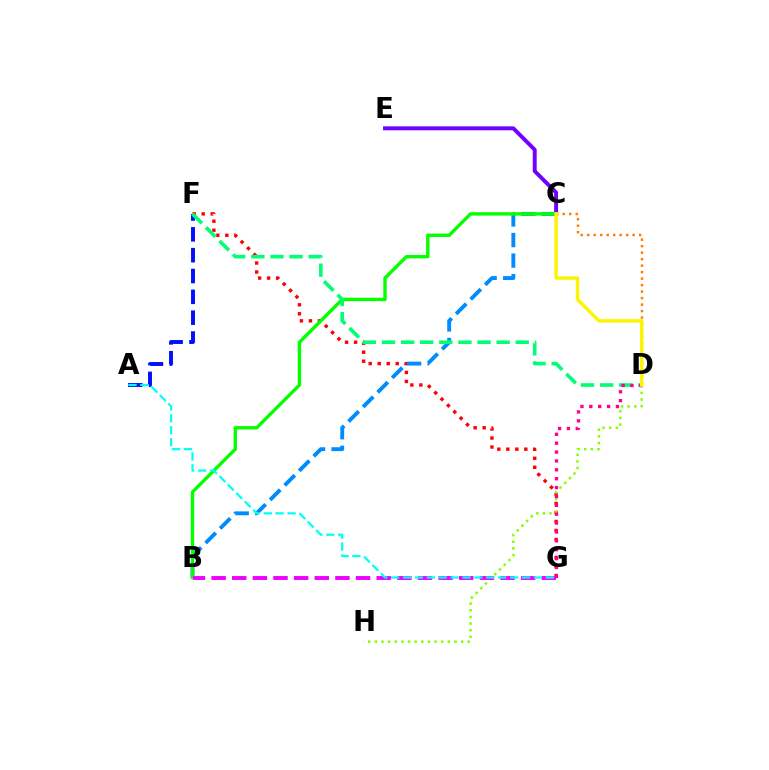{('A', 'F'): [{'color': '#0010ff', 'line_style': 'dashed', 'thickness': 2.83}], ('F', 'G'): [{'color': '#ff0000', 'line_style': 'dotted', 'thickness': 2.45}], ('B', 'C'): [{'color': '#008cff', 'line_style': 'dashed', 'thickness': 2.8}, {'color': '#08ff00', 'line_style': 'solid', 'thickness': 2.45}], ('C', 'E'): [{'color': '#7200ff', 'line_style': 'solid', 'thickness': 2.83}], ('D', 'F'): [{'color': '#00ff74', 'line_style': 'dashed', 'thickness': 2.6}], ('D', 'H'): [{'color': '#84ff00', 'line_style': 'dotted', 'thickness': 1.8}], ('D', 'G'): [{'color': '#ff0094', 'line_style': 'dotted', 'thickness': 2.41}], ('B', 'G'): [{'color': '#ee00ff', 'line_style': 'dashed', 'thickness': 2.8}], ('C', 'D'): [{'color': '#ff7c00', 'line_style': 'dotted', 'thickness': 1.76}, {'color': '#fcf500', 'line_style': 'solid', 'thickness': 2.47}], ('A', 'G'): [{'color': '#00fff6', 'line_style': 'dashed', 'thickness': 1.62}]}